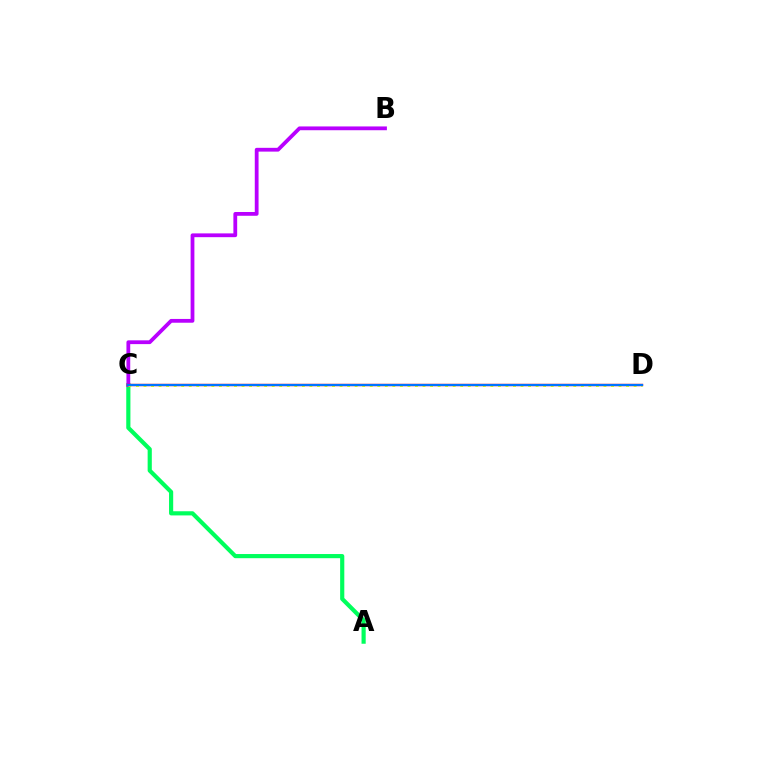{('A', 'C'): [{'color': '#00ff5c', 'line_style': 'solid', 'thickness': 3.0}], ('B', 'C'): [{'color': '#b900ff', 'line_style': 'solid', 'thickness': 2.73}], ('C', 'D'): [{'color': '#ff0000', 'line_style': 'solid', 'thickness': 1.7}, {'color': '#d1ff00', 'line_style': 'dotted', 'thickness': 2.05}, {'color': '#0074ff', 'line_style': 'solid', 'thickness': 1.58}]}